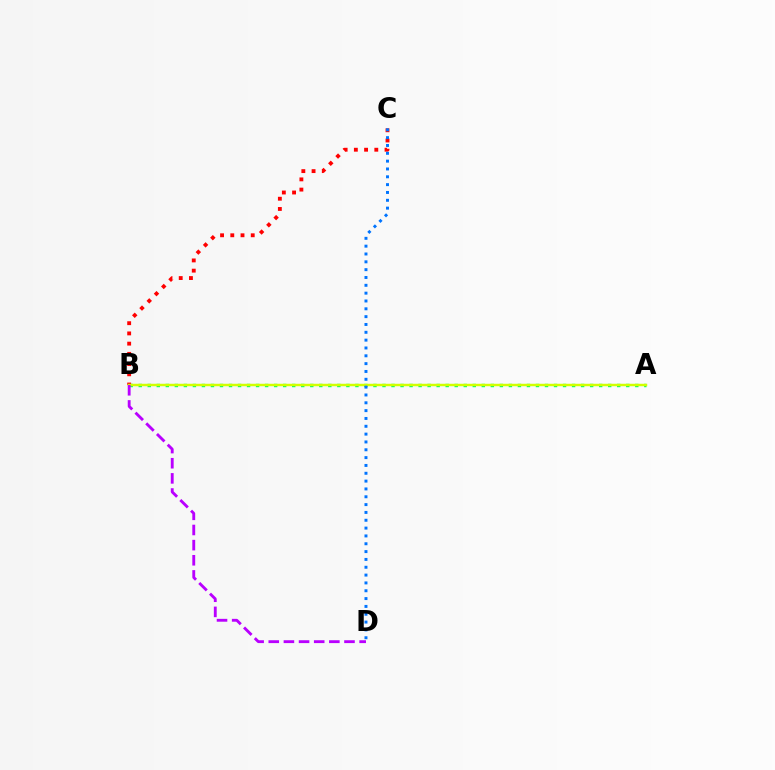{('A', 'B'): [{'color': '#00ff5c', 'line_style': 'dotted', 'thickness': 2.45}, {'color': '#d1ff00', 'line_style': 'solid', 'thickness': 1.77}], ('B', 'C'): [{'color': '#ff0000', 'line_style': 'dotted', 'thickness': 2.78}], ('C', 'D'): [{'color': '#0074ff', 'line_style': 'dotted', 'thickness': 2.13}], ('B', 'D'): [{'color': '#b900ff', 'line_style': 'dashed', 'thickness': 2.06}]}